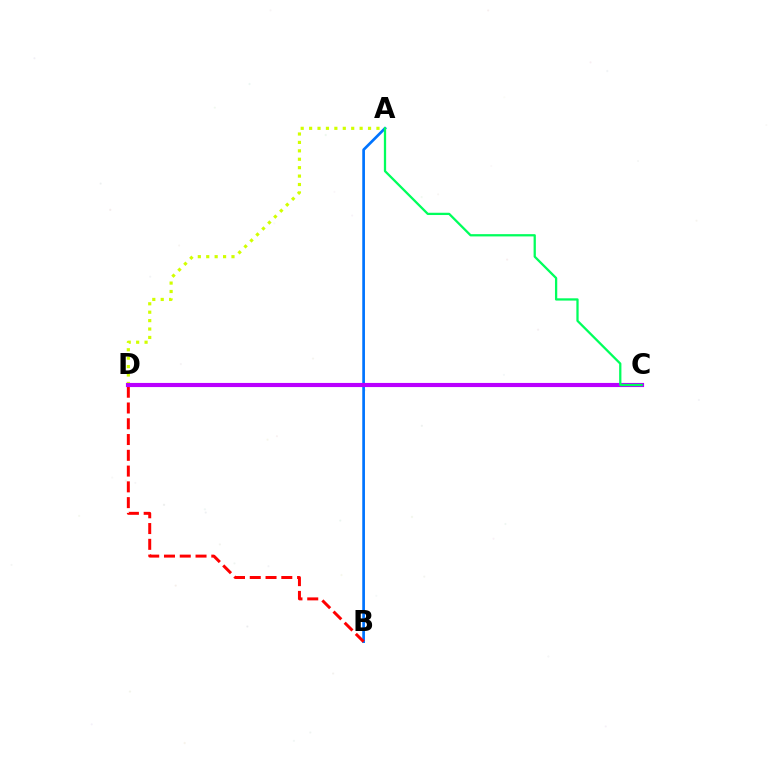{('A', 'B'): [{'color': '#0074ff', 'line_style': 'solid', 'thickness': 1.94}], ('B', 'D'): [{'color': '#ff0000', 'line_style': 'dashed', 'thickness': 2.14}], ('A', 'D'): [{'color': '#d1ff00', 'line_style': 'dotted', 'thickness': 2.29}], ('C', 'D'): [{'color': '#b900ff', 'line_style': 'solid', 'thickness': 2.98}], ('A', 'C'): [{'color': '#00ff5c', 'line_style': 'solid', 'thickness': 1.64}]}